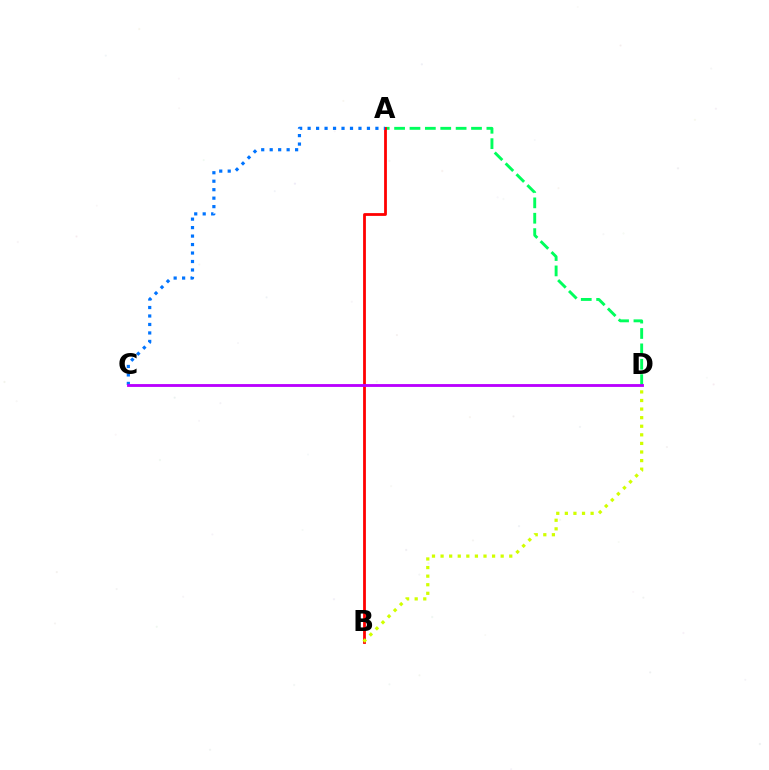{('A', 'D'): [{'color': '#00ff5c', 'line_style': 'dashed', 'thickness': 2.09}], ('A', 'B'): [{'color': '#ff0000', 'line_style': 'solid', 'thickness': 2.01}], ('A', 'C'): [{'color': '#0074ff', 'line_style': 'dotted', 'thickness': 2.3}], ('C', 'D'): [{'color': '#b900ff', 'line_style': 'solid', 'thickness': 2.05}], ('B', 'D'): [{'color': '#d1ff00', 'line_style': 'dotted', 'thickness': 2.33}]}